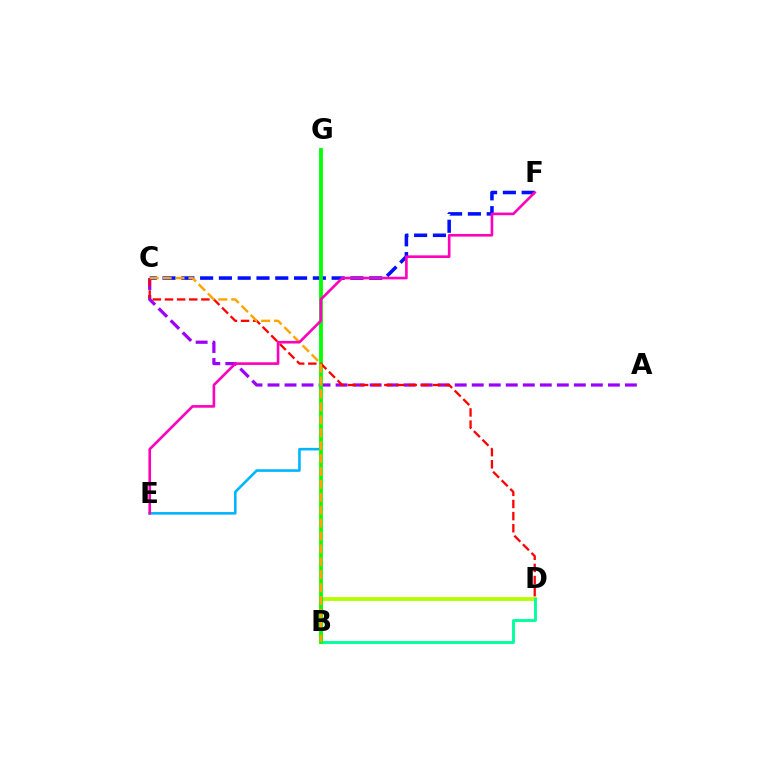{('E', 'G'): [{'color': '#00b5ff', 'line_style': 'solid', 'thickness': 1.88}], ('B', 'D'): [{'color': '#b3ff00', 'line_style': 'solid', 'thickness': 2.76}, {'color': '#00ff9d', 'line_style': 'solid', 'thickness': 2.06}], ('C', 'F'): [{'color': '#0010ff', 'line_style': 'dashed', 'thickness': 2.55}], ('A', 'C'): [{'color': '#9b00ff', 'line_style': 'dashed', 'thickness': 2.31}], ('B', 'G'): [{'color': '#08ff00', 'line_style': 'solid', 'thickness': 2.71}], ('C', 'D'): [{'color': '#ff0000', 'line_style': 'dashed', 'thickness': 1.65}], ('B', 'C'): [{'color': '#ffa500', 'line_style': 'dashed', 'thickness': 1.75}], ('E', 'F'): [{'color': '#ff00bd', 'line_style': 'solid', 'thickness': 1.89}]}